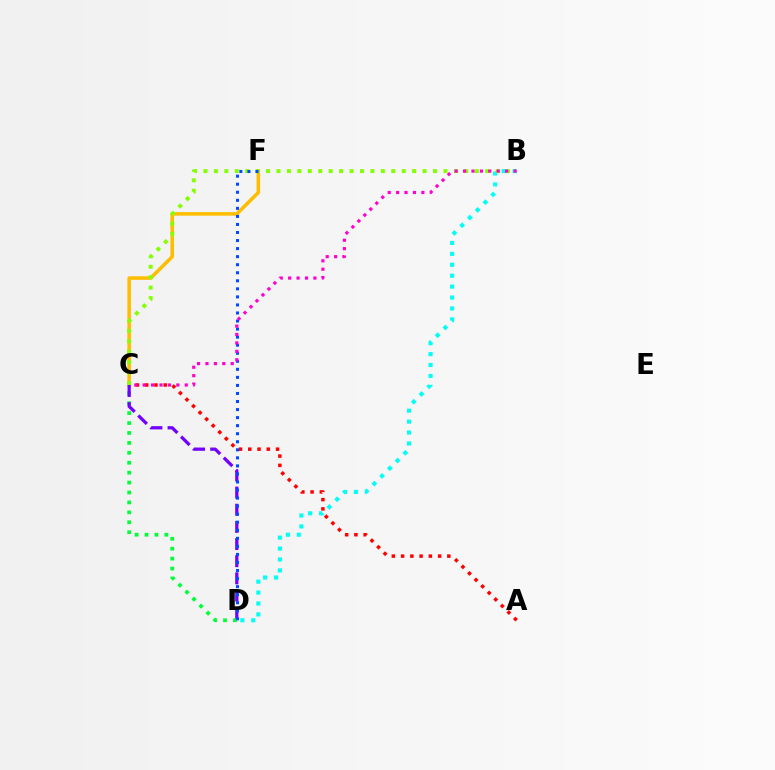{('A', 'C'): [{'color': '#ff0000', 'line_style': 'dotted', 'thickness': 2.51}], ('B', 'D'): [{'color': '#00fff6', 'line_style': 'dotted', 'thickness': 2.97}], ('C', 'D'): [{'color': '#00ff39', 'line_style': 'dotted', 'thickness': 2.7}, {'color': '#7200ff', 'line_style': 'dashed', 'thickness': 2.33}], ('C', 'F'): [{'color': '#ffbd00', 'line_style': 'solid', 'thickness': 2.56}], ('B', 'C'): [{'color': '#84ff00', 'line_style': 'dotted', 'thickness': 2.84}, {'color': '#ff00cf', 'line_style': 'dotted', 'thickness': 2.29}], ('D', 'F'): [{'color': '#004bff', 'line_style': 'dotted', 'thickness': 2.19}]}